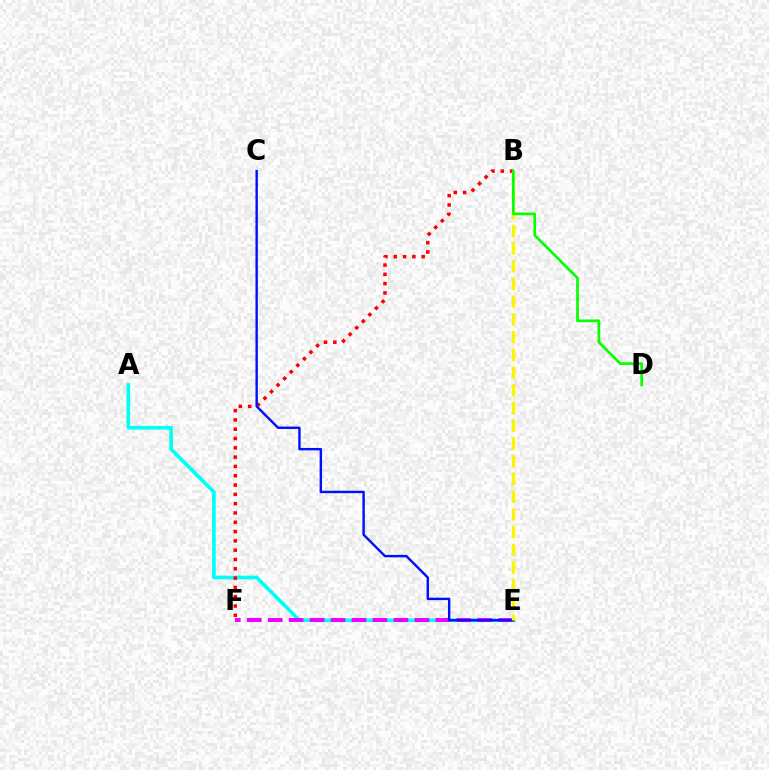{('A', 'E'): [{'color': '#00fff6', 'line_style': 'solid', 'thickness': 2.62}], ('B', 'F'): [{'color': '#ff0000', 'line_style': 'dotted', 'thickness': 2.53}], ('E', 'F'): [{'color': '#ee00ff', 'line_style': 'dashed', 'thickness': 2.85}], ('C', 'E'): [{'color': '#0010ff', 'line_style': 'solid', 'thickness': 1.73}], ('B', 'E'): [{'color': '#fcf500', 'line_style': 'dashed', 'thickness': 2.41}], ('B', 'D'): [{'color': '#08ff00', 'line_style': 'solid', 'thickness': 1.94}]}